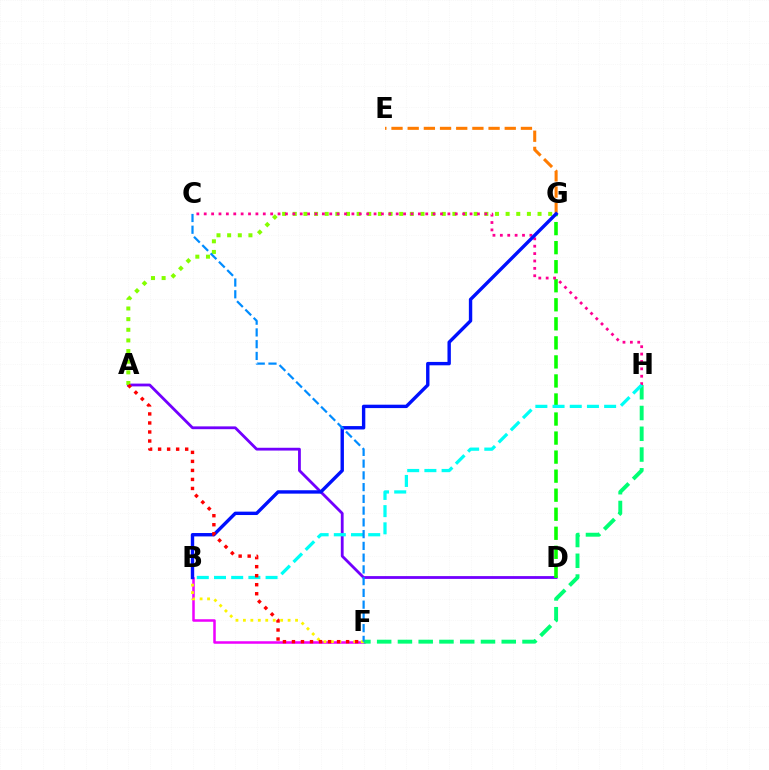{('B', 'F'): [{'color': '#ee00ff', 'line_style': 'solid', 'thickness': 1.82}, {'color': '#fcf500', 'line_style': 'dotted', 'thickness': 2.02}], ('A', 'D'): [{'color': '#7200ff', 'line_style': 'solid', 'thickness': 2.02}], ('F', 'H'): [{'color': '#00ff74', 'line_style': 'dashed', 'thickness': 2.82}], ('E', 'G'): [{'color': '#ff7c00', 'line_style': 'dashed', 'thickness': 2.2}], ('D', 'G'): [{'color': '#08ff00', 'line_style': 'dashed', 'thickness': 2.59}], ('A', 'G'): [{'color': '#84ff00', 'line_style': 'dotted', 'thickness': 2.89}], ('C', 'H'): [{'color': '#ff0094', 'line_style': 'dotted', 'thickness': 2.01}], ('B', 'H'): [{'color': '#00fff6', 'line_style': 'dashed', 'thickness': 2.34}], ('B', 'G'): [{'color': '#0010ff', 'line_style': 'solid', 'thickness': 2.44}], ('C', 'F'): [{'color': '#008cff', 'line_style': 'dashed', 'thickness': 1.6}], ('A', 'F'): [{'color': '#ff0000', 'line_style': 'dotted', 'thickness': 2.45}]}